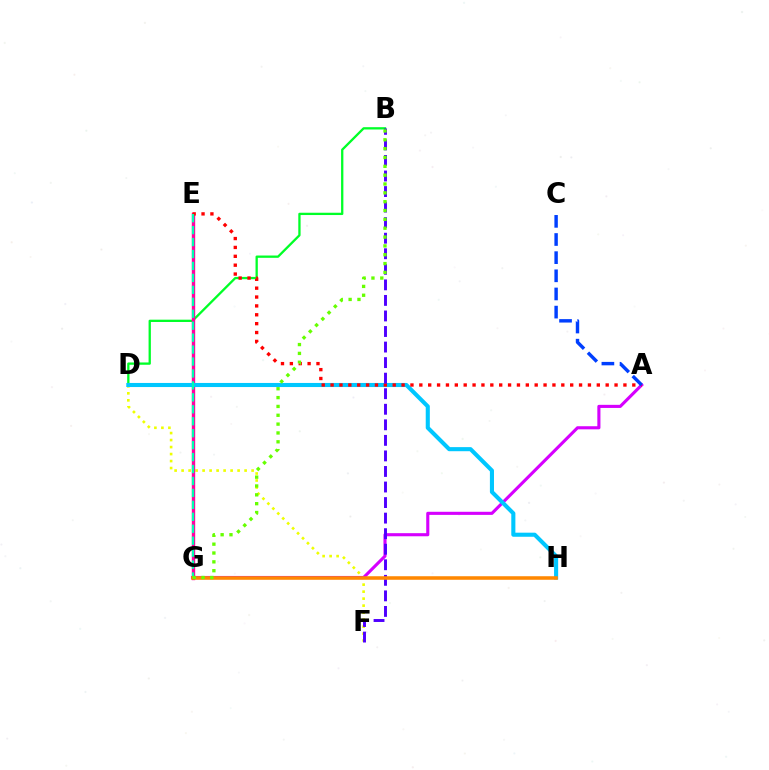{('B', 'D'): [{'color': '#00ff27', 'line_style': 'solid', 'thickness': 1.66}], ('D', 'F'): [{'color': '#eeff00', 'line_style': 'dotted', 'thickness': 1.9}], ('A', 'G'): [{'color': '#d600ff', 'line_style': 'solid', 'thickness': 2.24}], ('E', 'G'): [{'color': '#ff00a0', 'line_style': 'solid', 'thickness': 2.43}, {'color': '#00ffaf', 'line_style': 'dashed', 'thickness': 1.62}], ('D', 'H'): [{'color': '#00c7ff', 'line_style': 'solid', 'thickness': 2.94}], ('A', 'E'): [{'color': '#ff0000', 'line_style': 'dotted', 'thickness': 2.41}], ('B', 'F'): [{'color': '#4f00ff', 'line_style': 'dashed', 'thickness': 2.11}], ('G', 'H'): [{'color': '#ff8800', 'line_style': 'solid', 'thickness': 2.56}], ('A', 'C'): [{'color': '#003fff', 'line_style': 'dashed', 'thickness': 2.47}], ('B', 'G'): [{'color': '#66ff00', 'line_style': 'dotted', 'thickness': 2.4}]}